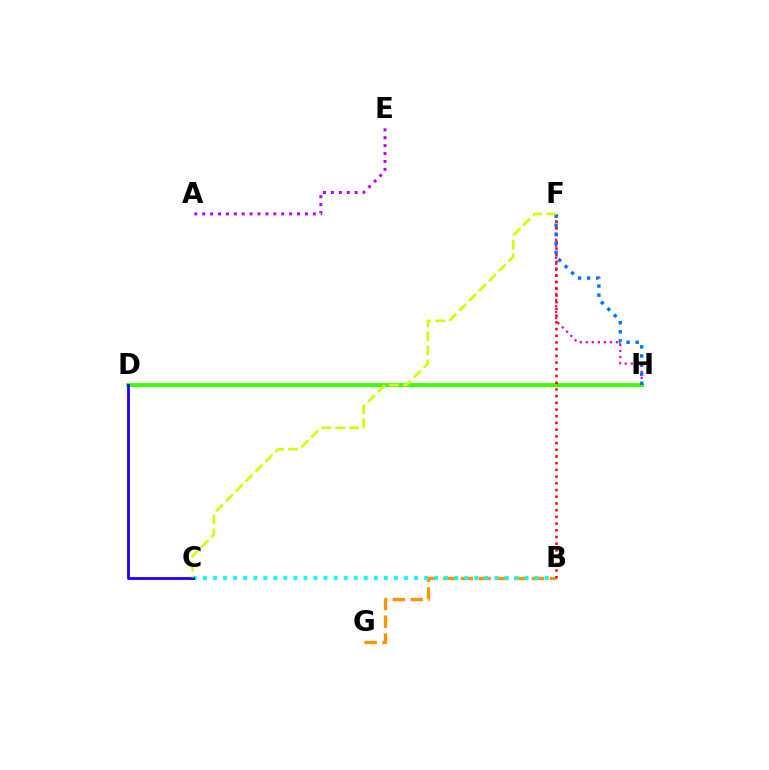{('B', 'G'): [{'color': '#ff9400', 'line_style': 'dashed', 'thickness': 2.42}], ('D', 'H'): [{'color': '#00ff5c', 'line_style': 'solid', 'thickness': 2.2}, {'color': '#3dff00', 'line_style': 'solid', 'thickness': 2.75}], ('B', 'C'): [{'color': '#00fff6', 'line_style': 'dotted', 'thickness': 2.73}], ('F', 'H'): [{'color': '#ff00ac', 'line_style': 'dotted', 'thickness': 1.64}, {'color': '#0074ff', 'line_style': 'dotted', 'thickness': 2.47}], ('B', 'F'): [{'color': '#ff0000', 'line_style': 'dotted', 'thickness': 1.82}], ('C', 'D'): [{'color': '#2500ff', 'line_style': 'solid', 'thickness': 2.05}], ('C', 'F'): [{'color': '#d1ff00', 'line_style': 'dashed', 'thickness': 1.9}], ('A', 'E'): [{'color': '#b900ff', 'line_style': 'dotted', 'thickness': 2.15}]}